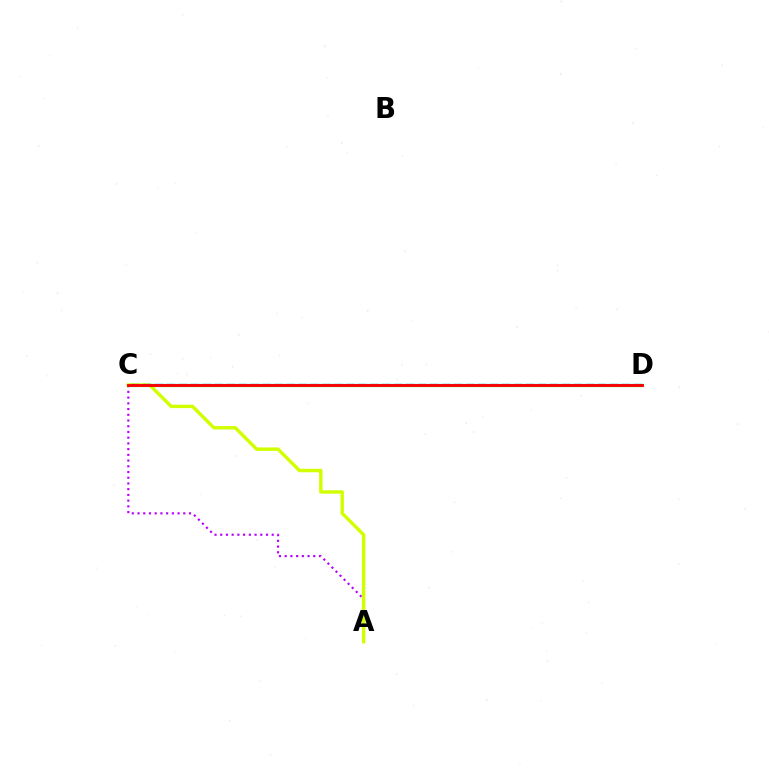{('A', 'C'): [{'color': '#b900ff', 'line_style': 'dotted', 'thickness': 1.55}, {'color': '#d1ff00', 'line_style': 'solid', 'thickness': 2.47}], ('C', 'D'): [{'color': '#00ff5c', 'line_style': 'solid', 'thickness': 2.32}, {'color': '#0074ff', 'line_style': 'dashed', 'thickness': 1.63}, {'color': '#ff0000', 'line_style': 'solid', 'thickness': 2.07}]}